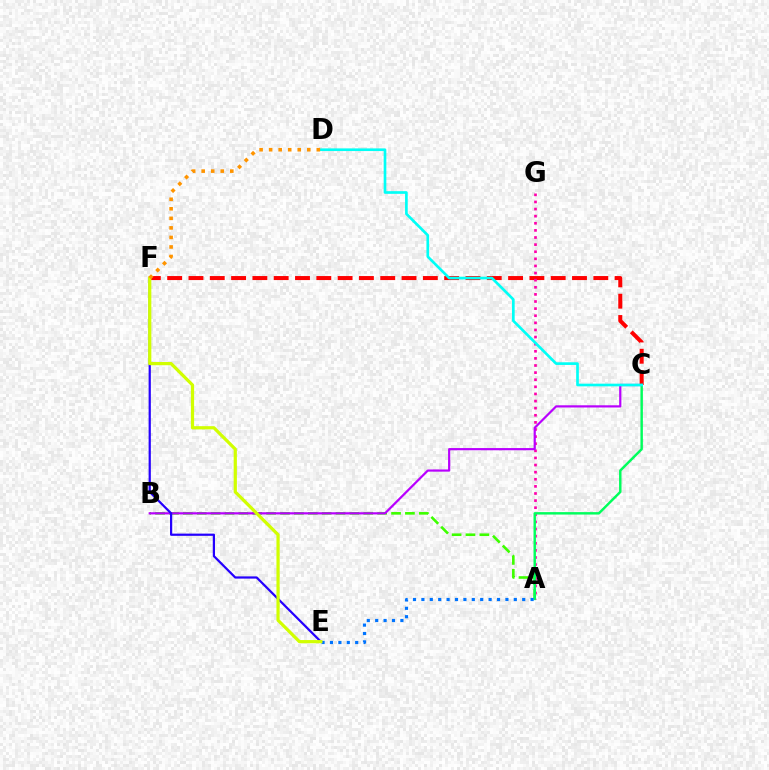{('C', 'F'): [{'color': '#ff0000', 'line_style': 'dashed', 'thickness': 2.89}], ('A', 'G'): [{'color': '#ff00ac', 'line_style': 'dotted', 'thickness': 1.93}], ('A', 'B'): [{'color': '#3dff00', 'line_style': 'dashed', 'thickness': 1.89}], ('A', 'C'): [{'color': '#00ff5c', 'line_style': 'solid', 'thickness': 1.76}], ('B', 'C'): [{'color': '#b900ff', 'line_style': 'solid', 'thickness': 1.58}], ('E', 'F'): [{'color': '#2500ff', 'line_style': 'solid', 'thickness': 1.6}, {'color': '#d1ff00', 'line_style': 'solid', 'thickness': 2.32}], ('A', 'E'): [{'color': '#0074ff', 'line_style': 'dotted', 'thickness': 2.28}], ('C', 'D'): [{'color': '#00fff6', 'line_style': 'solid', 'thickness': 1.92}], ('D', 'F'): [{'color': '#ff9400', 'line_style': 'dotted', 'thickness': 2.59}]}